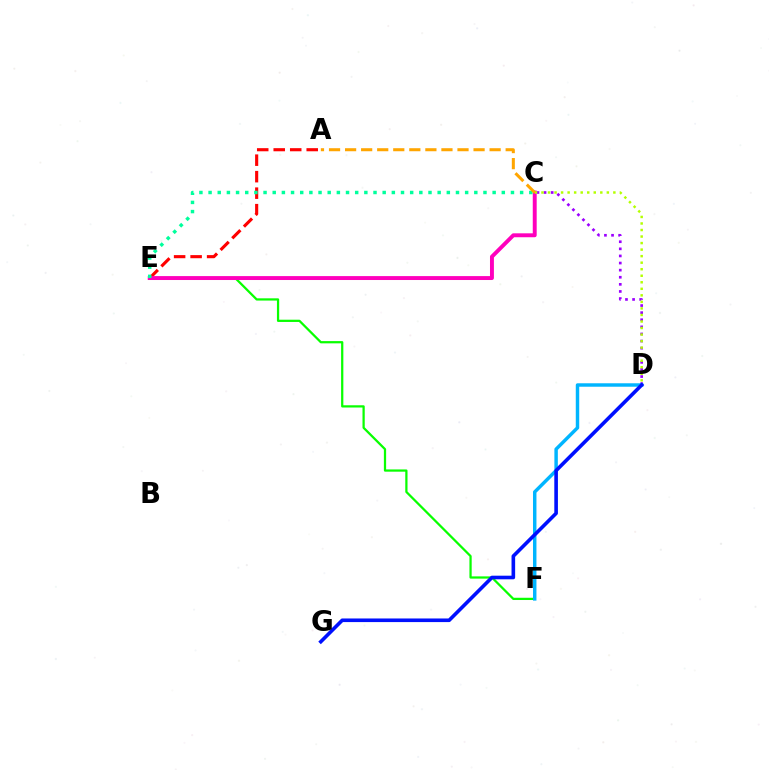{('A', 'E'): [{'color': '#ff0000', 'line_style': 'dashed', 'thickness': 2.24}], ('E', 'F'): [{'color': '#08ff00', 'line_style': 'solid', 'thickness': 1.62}], ('C', 'E'): [{'color': '#ff00bd', 'line_style': 'solid', 'thickness': 2.82}, {'color': '#00ff9d', 'line_style': 'dotted', 'thickness': 2.49}], ('C', 'D'): [{'color': '#9b00ff', 'line_style': 'dotted', 'thickness': 1.93}, {'color': '#b3ff00', 'line_style': 'dotted', 'thickness': 1.78}], ('D', 'F'): [{'color': '#00b5ff', 'line_style': 'solid', 'thickness': 2.49}], ('D', 'G'): [{'color': '#0010ff', 'line_style': 'solid', 'thickness': 2.6}], ('A', 'C'): [{'color': '#ffa500', 'line_style': 'dashed', 'thickness': 2.18}]}